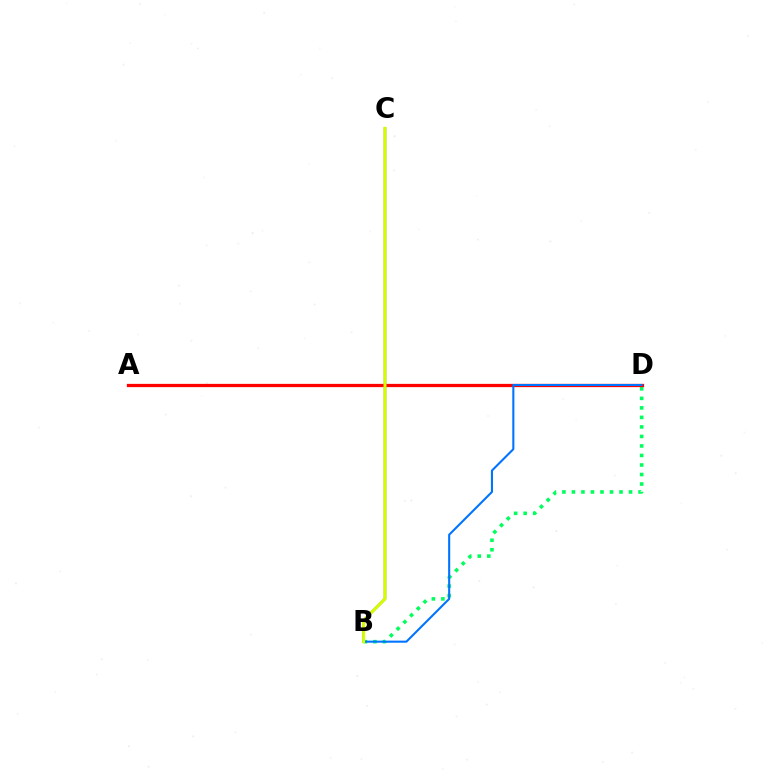{('B', 'D'): [{'color': '#00ff5c', 'line_style': 'dotted', 'thickness': 2.59}, {'color': '#0074ff', 'line_style': 'solid', 'thickness': 1.5}], ('A', 'D'): [{'color': '#ff0000', 'line_style': 'solid', 'thickness': 2.35}], ('B', 'C'): [{'color': '#b900ff', 'line_style': 'solid', 'thickness': 1.72}, {'color': '#d1ff00', 'line_style': 'solid', 'thickness': 2.18}]}